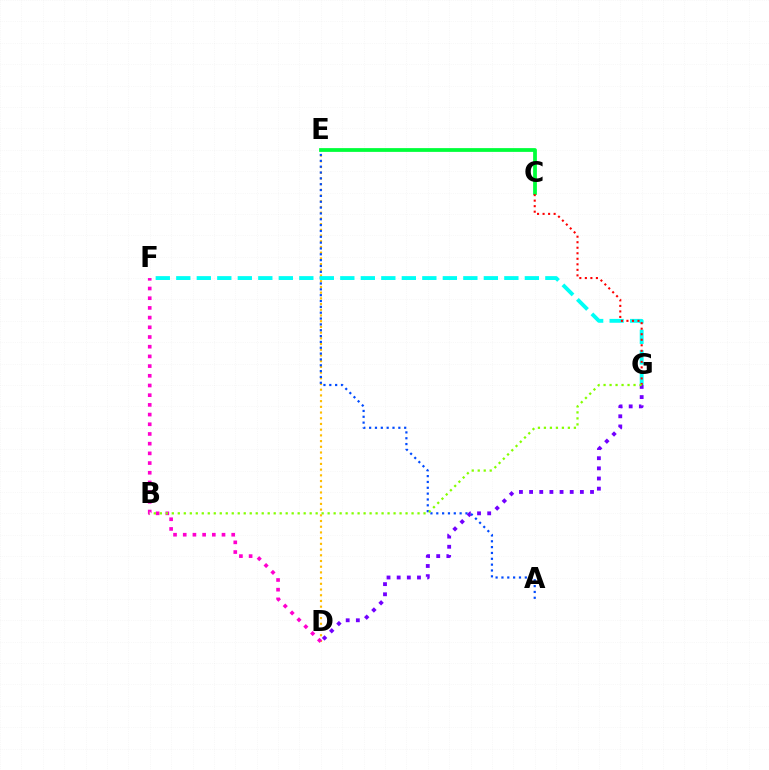{('D', 'E'): [{'color': '#ffbd00', 'line_style': 'dotted', 'thickness': 1.55}], ('A', 'E'): [{'color': '#004bff', 'line_style': 'dotted', 'thickness': 1.59}], ('D', 'F'): [{'color': '#ff00cf', 'line_style': 'dotted', 'thickness': 2.63}], ('F', 'G'): [{'color': '#00fff6', 'line_style': 'dashed', 'thickness': 2.79}], ('C', 'E'): [{'color': '#00ff39', 'line_style': 'solid', 'thickness': 2.71}], ('C', 'G'): [{'color': '#ff0000', 'line_style': 'dotted', 'thickness': 1.5}], ('D', 'G'): [{'color': '#7200ff', 'line_style': 'dotted', 'thickness': 2.76}], ('B', 'G'): [{'color': '#84ff00', 'line_style': 'dotted', 'thickness': 1.63}]}